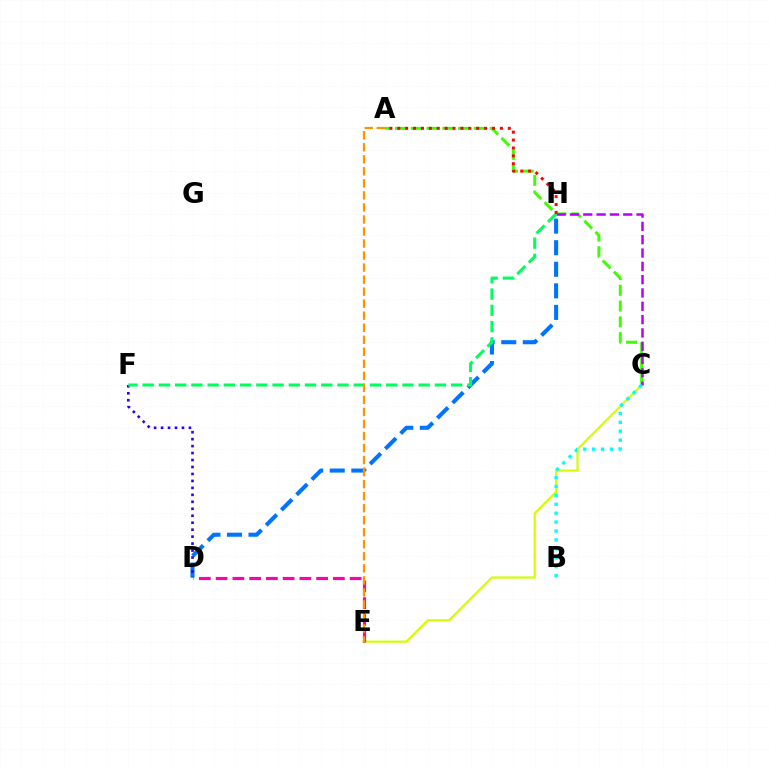{('D', 'H'): [{'color': '#0074ff', 'line_style': 'dashed', 'thickness': 2.93}], ('D', 'F'): [{'color': '#2500ff', 'line_style': 'dotted', 'thickness': 1.89}], ('A', 'C'): [{'color': '#3dff00', 'line_style': 'dashed', 'thickness': 2.15}], ('C', 'E'): [{'color': '#d1ff00', 'line_style': 'solid', 'thickness': 1.57}], ('C', 'H'): [{'color': '#b900ff', 'line_style': 'dashed', 'thickness': 1.81}], ('F', 'H'): [{'color': '#00ff5c', 'line_style': 'dashed', 'thickness': 2.21}], ('A', 'H'): [{'color': '#ff0000', 'line_style': 'dotted', 'thickness': 2.14}], ('B', 'C'): [{'color': '#00fff6', 'line_style': 'dotted', 'thickness': 2.42}], ('D', 'E'): [{'color': '#ff00ac', 'line_style': 'dashed', 'thickness': 2.28}], ('A', 'E'): [{'color': '#ff9400', 'line_style': 'dashed', 'thickness': 1.63}]}